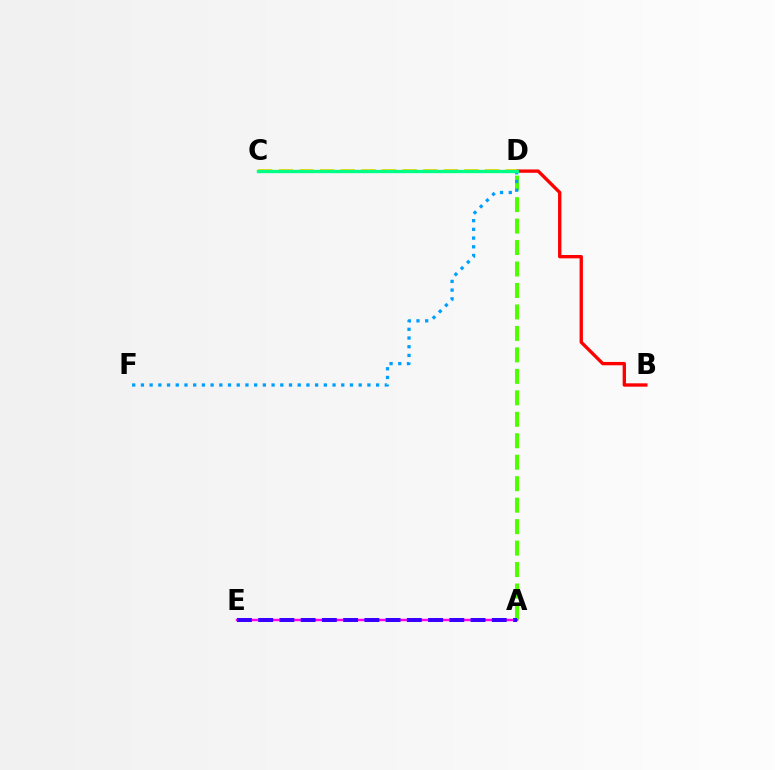{('B', 'D'): [{'color': '#ff0000', 'line_style': 'solid', 'thickness': 2.41}], ('A', 'D'): [{'color': '#4fff00', 'line_style': 'dashed', 'thickness': 2.92}], ('A', 'E'): [{'color': '#ff00ed', 'line_style': 'solid', 'thickness': 1.77}, {'color': '#3700ff', 'line_style': 'dashed', 'thickness': 2.89}], ('D', 'F'): [{'color': '#009eff', 'line_style': 'dotted', 'thickness': 2.37}], ('C', 'D'): [{'color': '#ffd500', 'line_style': 'dashed', 'thickness': 2.8}, {'color': '#00ff86', 'line_style': 'solid', 'thickness': 2.41}]}